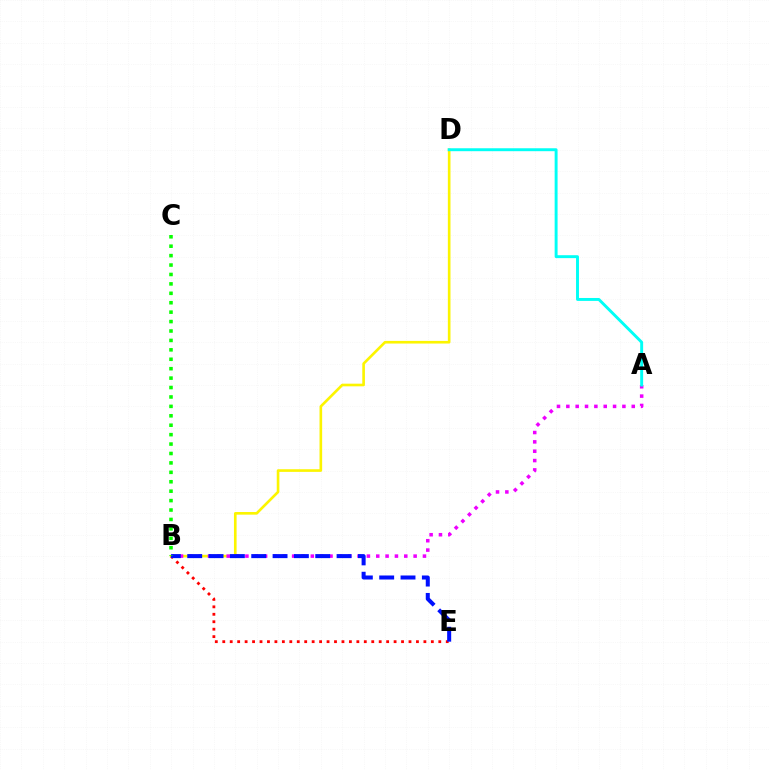{('B', 'D'): [{'color': '#fcf500', 'line_style': 'solid', 'thickness': 1.9}], ('B', 'E'): [{'color': '#ff0000', 'line_style': 'dotted', 'thickness': 2.02}, {'color': '#0010ff', 'line_style': 'dashed', 'thickness': 2.9}], ('A', 'B'): [{'color': '#ee00ff', 'line_style': 'dotted', 'thickness': 2.54}], ('A', 'D'): [{'color': '#00fff6', 'line_style': 'solid', 'thickness': 2.11}], ('B', 'C'): [{'color': '#08ff00', 'line_style': 'dotted', 'thickness': 2.56}]}